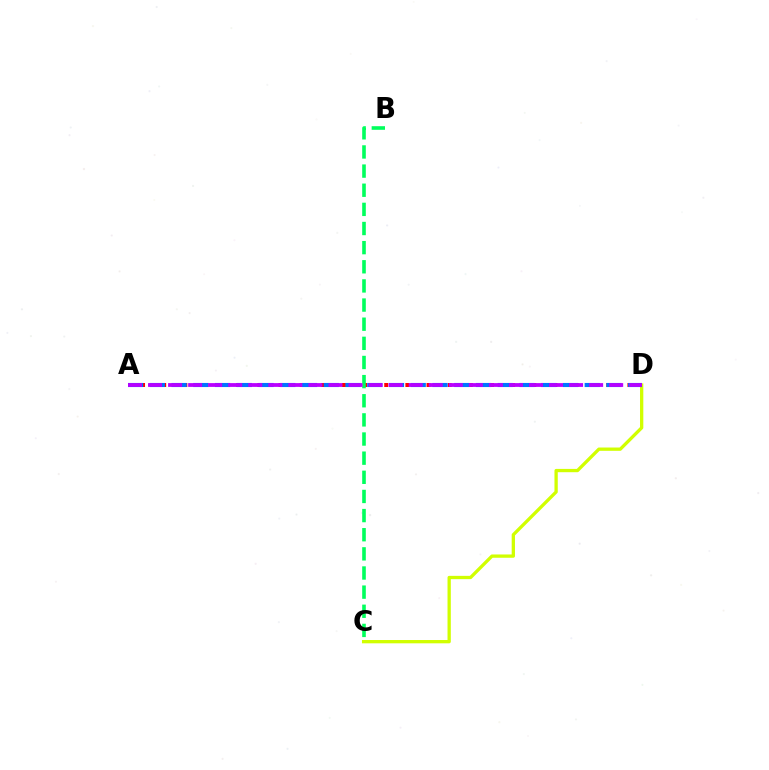{('C', 'D'): [{'color': '#d1ff00', 'line_style': 'solid', 'thickness': 2.37}], ('A', 'D'): [{'color': '#ff0000', 'line_style': 'dotted', 'thickness': 2.87}, {'color': '#0074ff', 'line_style': 'dashed', 'thickness': 2.95}, {'color': '#b900ff', 'line_style': 'dashed', 'thickness': 2.72}], ('B', 'C'): [{'color': '#00ff5c', 'line_style': 'dashed', 'thickness': 2.6}]}